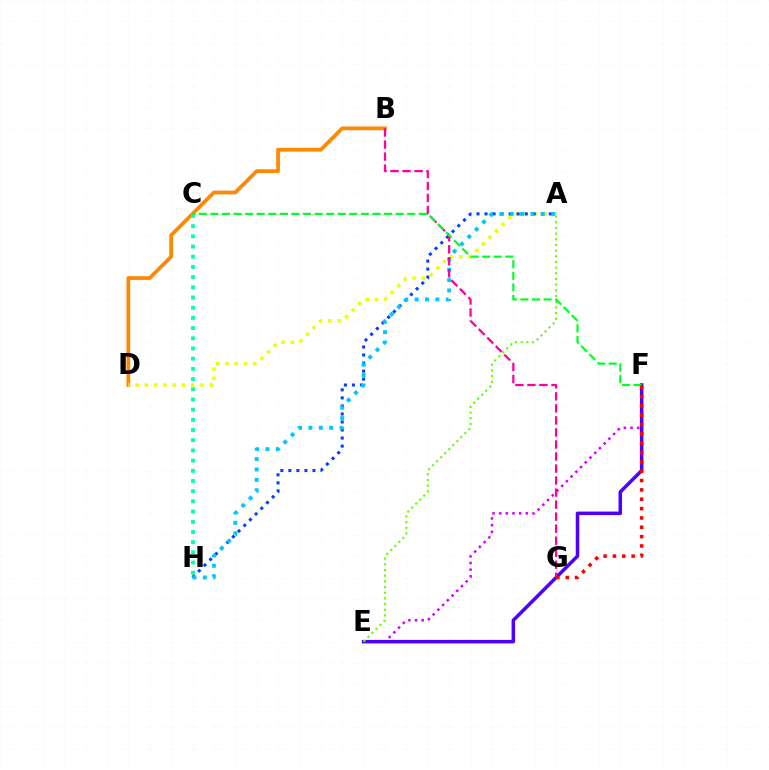{('B', 'D'): [{'color': '#ff8800', 'line_style': 'solid', 'thickness': 2.7}], ('A', 'D'): [{'color': '#eeff00', 'line_style': 'dotted', 'thickness': 2.52}], ('C', 'H'): [{'color': '#00ffaf', 'line_style': 'dotted', 'thickness': 2.77}], ('E', 'F'): [{'color': '#d600ff', 'line_style': 'dotted', 'thickness': 1.81}, {'color': '#4f00ff', 'line_style': 'solid', 'thickness': 2.53}], ('A', 'H'): [{'color': '#003fff', 'line_style': 'dotted', 'thickness': 2.18}, {'color': '#00c7ff', 'line_style': 'dotted', 'thickness': 2.82}], ('B', 'G'): [{'color': '#ff00a0', 'line_style': 'dashed', 'thickness': 1.63}], ('A', 'E'): [{'color': '#66ff00', 'line_style': 'dotted', 'thickness': 1.54}], ('C', 'F'): [{'color': '#00ff27', 'line_style': 'dashed', 'thickness': 1.57}], ('F', 'G'): [{'color': '#ff0000', 'line_style': 'dotted', 'thickness': 2.54}]}